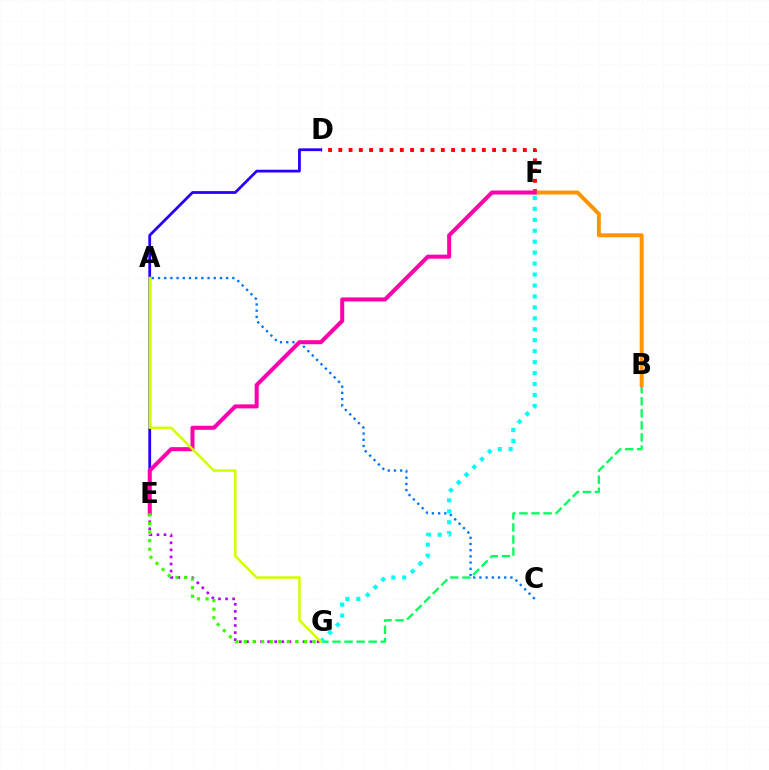{('D', 'F'): [{'color': '#ff0000', 'line_style': 'dotted', 'thickness': 2.78}], ('B', 'G'): [{'color': '#00ff5c', 'line_style': 'dashed', 'thickness': 1.64}], ('D', 'E'): [{'color': '#2500ff', 'line_style': 'solid', 'thickness': 2.0}], ('F', 'G'): [{'color': '#00fff6', 'line_style': 'dotted', 'thickness': 2.98}], ('A', 'C'): [{'color': '#0074ff', 'line_style': 'dotted', 'thickness': 1.68}], ('E', 'G'): [{'color': '#b900ff', 'line_style': 'dotted', 'thickness': 1.92}, {'color': '#3dff00', 'line_style': 'dotted', 'thickness': 2.33}], ('B', 'F'): [{'color': '#ff9400', 'line_style': 'solid', 'thickness': 2.84}], ('E', 'F'): [{'color': '#ff00ac', 'line_style': 'solid', 'thickness': 2.9}], ('A', 'G'): [{'color': '#d1ff00', 'line_style': 'solid', 'thickness': 1.8}]}